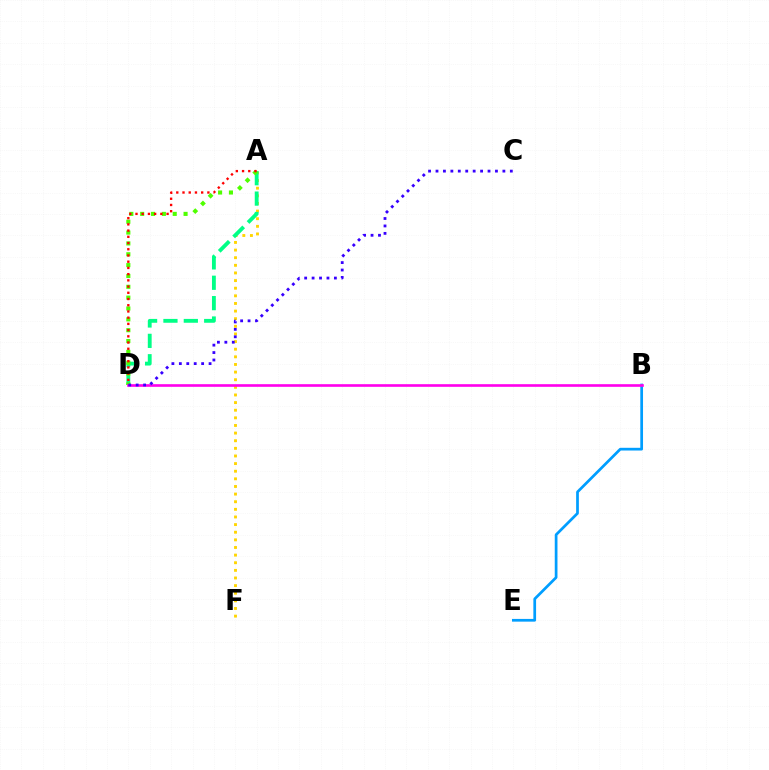{('A', 'F'): [{'color': '#ffd500', 'line_style': 'dotted', 'thickness': 2.07}], ('A', 'D'): [{'color': '#00ff86', 'line_style': 'dashed', 'thickness': 2.77}, {'color': '#4fff00', 'line_style': 'dotted', 'thickness': 2.95}, {'color': '#ff0000', 'line_style': 'dotted', 'thickness': 1.69}], ('B', 'E'): [{'color': '#009eff', 'line_style': 'solid', 'thickness': 1.96}], ('B', 'D'): [{'color': '#ff00ed', 'line_style': 'solid', 'thickness': 1.9}], ('C', 'D'): [{'color': '#3700ff', 'line_style': 'dotted', 'thickness': 2.02}]}